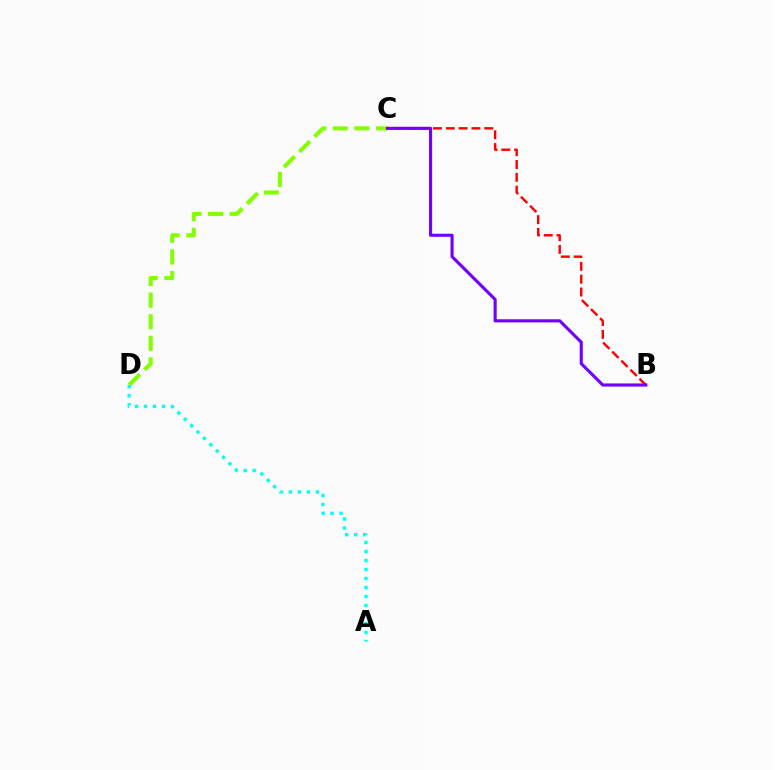{('C', 'D'): [{'color': '#84ff00', 'line_style': 'dashed', 'thickness': 2.93}], ('B', 'C'): [{'color': '#ff0000', 'line_style': 'dashed', 'thickness': 1.74}, {'color': '#7200ff', 'line_style': 'solid', 'thickness': 2.25}], ('A', 'D'): [{'color': '#00fff6', 'line_style': 'dotted', 'thickness': 2.45}]}